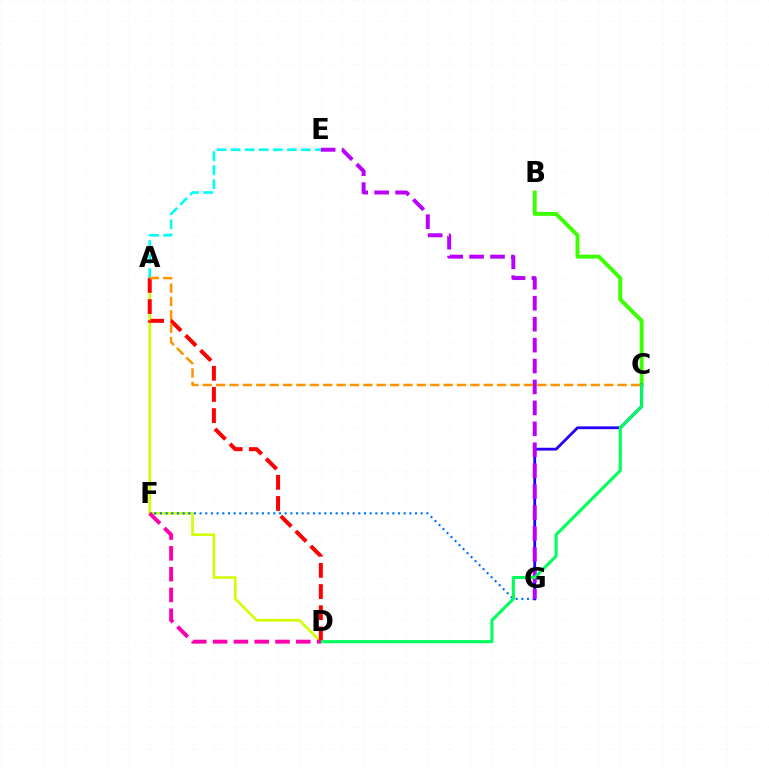{('A', 'D'): [{'color': '#d1ff00', 'line_style': 'solid', 'thickness': 1.89}, {'color': '#ff0000', 'line_style': 'dashed', 'thickness': 2.87}], ('F', 'G'): [{'color': '#0074ff', 'line_style': 'dotted', 'thickness': 1.54}], ('B', 'C'): [{'color': '#3dff00', 'line_style': 'solid', 'thickness': 2.83}], ('C', 'G'): [{'color': '#2500ff', 'line_style': 'solid', 'thickness': 2.02}], ('E', 'G'): [{'color': '#b900ff', 'line_style': 'dashed', 'thickness': 2.84}], ('C', 'D'): [{'color': '#00ff5c', 'line_style': 'solid', 'thickness': 2.22}], ('A', 'E'): [{'color': '#00fff6', 'line_style': 'dashed', 'thickness': 1.91}], ('D', 'F'): [{'color': '#ff00ac', 'line_style': 'dashed', 'thickness': 2.83}], ('A', 'C'): [{'color': '#ff9400', 'line_style': 'dashed', 'thickness': 1.82}]}